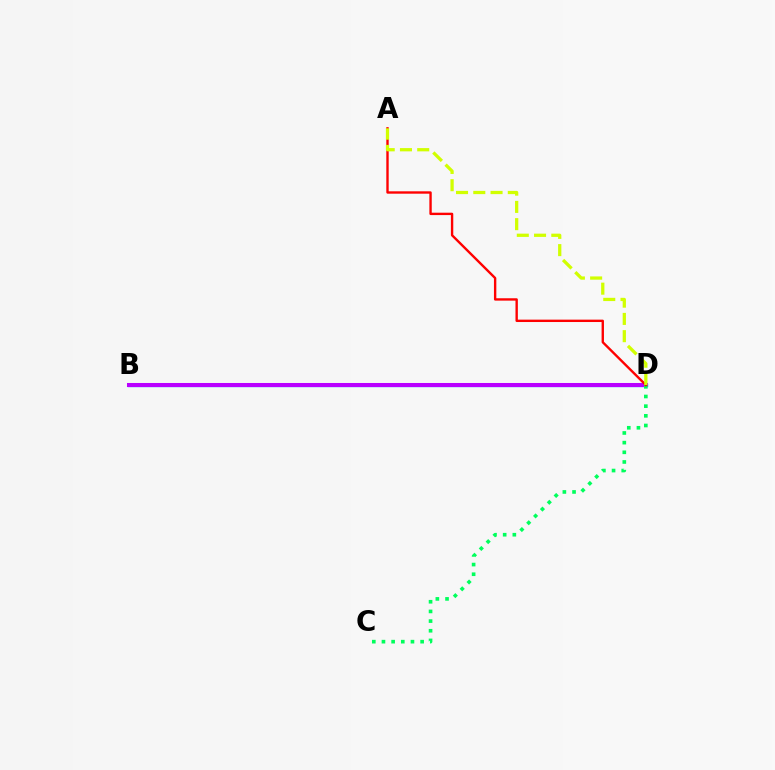{('B', 'D'): [{'color': '#0074ff', 'line_style': 'solid', 'thickness': 2.37}, {'color': '#b900ff', 'line_style': 'solid', 'thickness': 2.91}], ('C', 'D'): [{'color': '#00ff5c', 'line_style': 'dotted', 'thickness': 2.63}], ('A', 'D'): [{'color': '#ff0000', 'line_style': 'solid', 'thickness': 1.71}, {'color': '#d1ff00', 'line_style': 'dashed', 'thickness': 2.34}]}